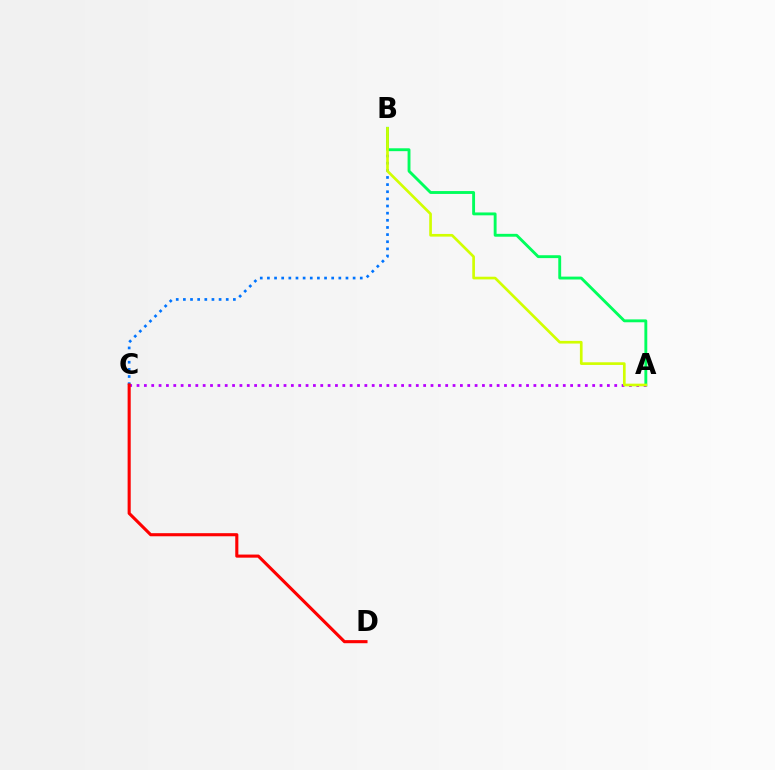{('B', 'C'): [{'color': '#0074ff', 'line_style': 'dotted', 'thickness': 1.94}], ('A', 'B'): [{'color': '#00ff5c', 'line_style': 'solid', 'thickness': 2.07}, {'color': '#d1ff00', 'line_style': 'solid', 'thickness': 1.93}], ('A', 'C'): [{'color': '#b900ff', 'line_style': 'dotted', 'thickness': 2.0}], ('C', 'D'): [{'color': '#ff0000', 'line_style': 'solid', 'thickness': 2.23}]}